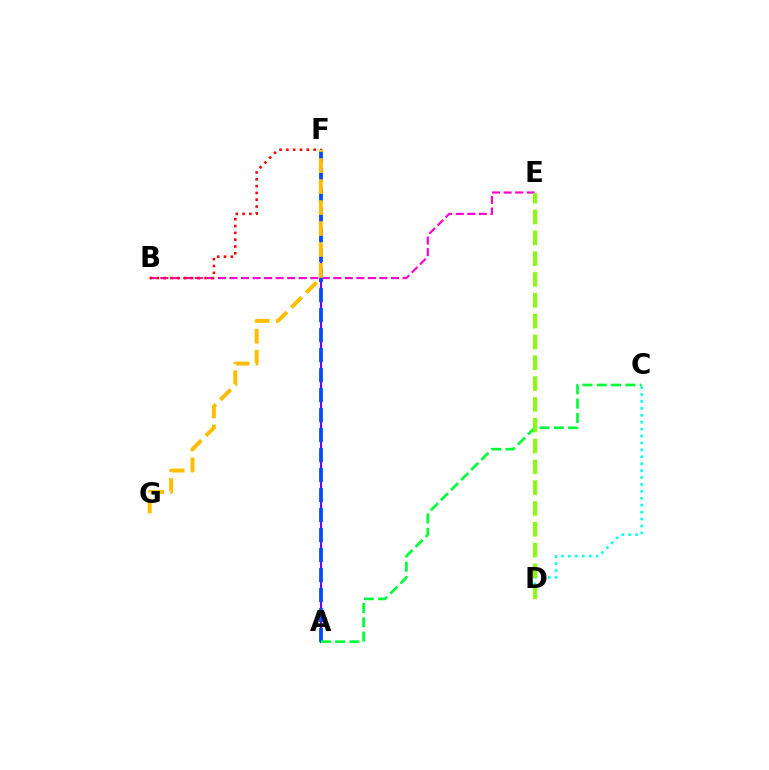{('B', 'E'): [{'color': '#ff00cf', 'line_style': 'dashed', 'thickness': 1.57}], ('A', 'F'): [{'color': '#7200ff', 'line_style': 'solid', 'thickness': 1.55}, {'color': '#004bff', 'line_style': 'dashed', 'thickness': 2.72}], ('C', 'D'): [{'color': '#00fff6', 'line_style': 'dotted', 'thickness': 1.88}], ('A', 'C'): [{'color': '#00ff39', 'line_style': 'dashed', 'thickness': 1.94}], ('D', 'E'): [{'color': '#84ff00', 'line_style': 'dashed', 'thickness': 2.83}], ('B', 'F'): [{'color': '#ff0000', 'line_style': 'dotted', 'thickness': 1.85}], ('F', 'G'): [{'color': '#ffbd00', 'line_style': 'dashed', 'thickness': 2.85}]}